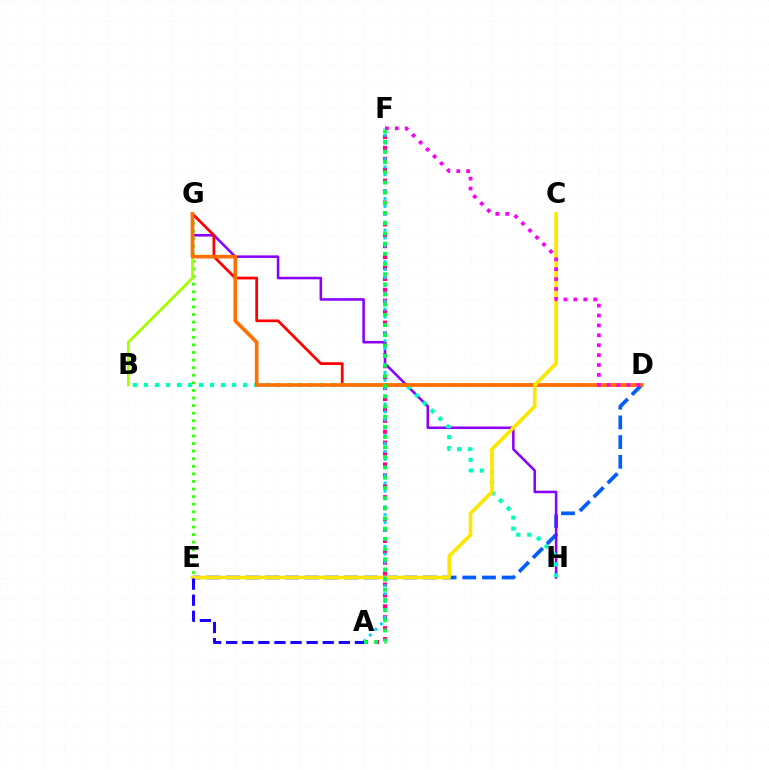{('D', 'E'): [{'color': '#005dff', 'line_style': 'dashed', 'thickness': 2.68}], ('E', 'G'): [{'color': '#31ff00', 'line_style': 'dotted', 'thickness': 2.06}], ('B', 'G'): [{'color': '#a2ff00', 'line_style': 'solid', 'thickness': 1.98}], ('A', 'F'): [{'color': '#ff0088', 'line_style': 'dotted', 'thickness': 2.97}, {'color': '#00d3ff', 'line_style': 'dotted', 'thickness': 2.15}, {'color': '#00ff45', 'line_style': 'dotted', 'thickness': 2.77}], ('G', 'H'): [{'color': '#8a00ff', 'line_style': 'solid', 'thickness': 1.84}], ('D', 'G'): [{'color': '#ff0000', 'line_style': 'solid', 'thickness': 1.98}, {'color': '#ff7000', 'line_style': 'solid', 'thickness': 2.63}], ('B', 'H'): [{'color': '#00ffbb', 'line_style': 'dotted', 'thickness': 2.99}], ('C', 'E'): [{'color': '#ffe600', 'line_style': 'solid', 'thickness': 2.61}], ('A', 'E'): [{'color': '#1900ff', 'line_style': 'dashed', 'thickness': 2.19}], ('D', 'F'): [{'color': '#fa00f9', 'line_style': 'dotted', 'thickness': 2.69}]}